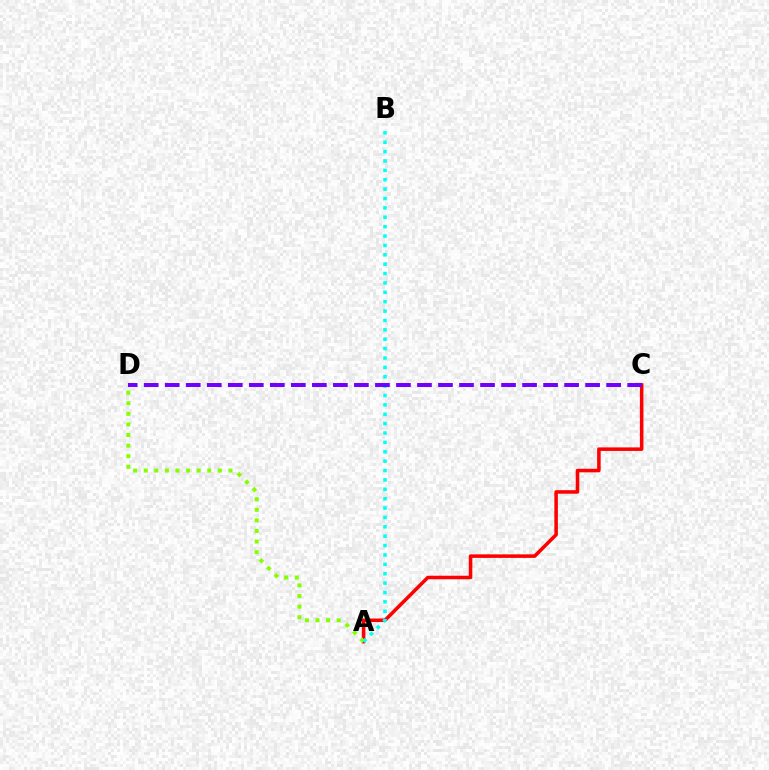{('A', 'C'): [{'color': '#ff0000', 'line_style': 'solid', 'thickness': 2.54}], ('A', 'D'): [{'color': '#84ff00', 'line_style': 'dotted', 'thickness': 2.88}], ('A', 'B'): [{'color': '#00fff6', 'line_style': 'dotted', 'thickness': 2.55}], ('C', 'D'): [{'color': '#7200ff', 'line_style': 'dashed', 'thickness': 2.86}]}